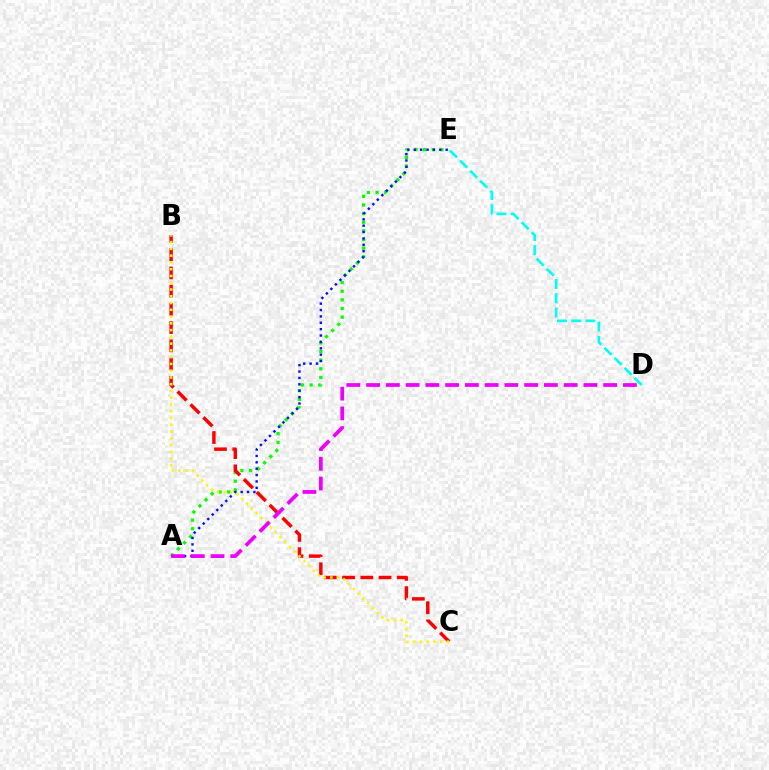{('D', 'E'): [{'color': '#00fff6', 'line_style': 'dashed', 'thickness': 1.93}], ('A', 'E'): [{'color': '#08ff00', 'line_style': 'dotted', 'thickness': 2.35}, {'color': '#0010ff', 'line_style': 'dotted', 'thickness': 1.73}], ('B', 'C'): [{'color': '#ff0000', 'line_style': 'dashed', 'thickness': 2.48}, {'color': '#fcf500', 'line_style': 'dotted', 'thickness': 1.84}], ('A', 'D'): [{'color': '#ee00ff', 'line_style': 'dashed', 'thickness': 2.68}]}